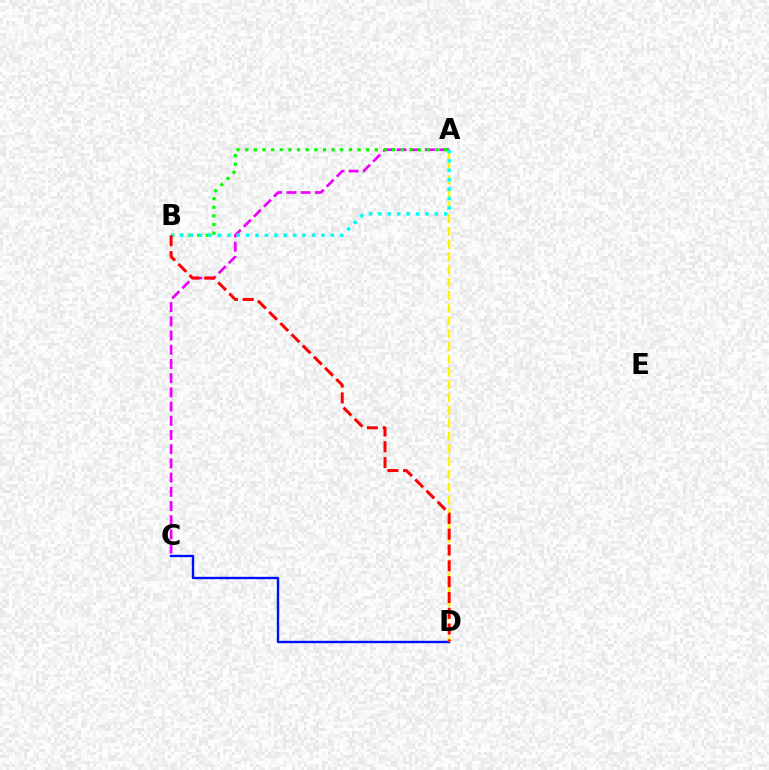{('C', 'D'): [{'color': '#0010ff', 'line_style': 'solid', 'thickness': 1.71}], ('A', 'C'): [{'color': '#ee00ff', 'line_style': 'dashed', 'thickness': 1.93}], ('A', 'D'): [{'color': '#fcf500', 'line_style': 'dashed', 'thickness': 1.74}], ('A', 'B'): [{'color': '#08ff00', 'line_style': 'dotted', 'thickness': 2.35}, {'color': '#00fff6', 'line_style': 'dotted', 'thickness': 2.56}], ('B', 'D'): [{'color': '#ff0000', 'line_style': 'dashed', 'thickness': 2.15}]}